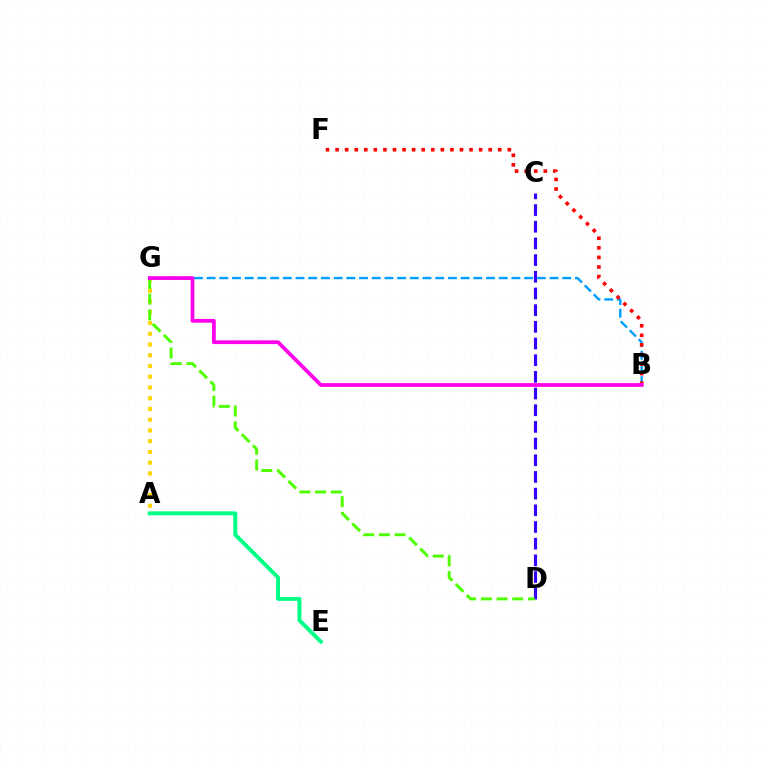{('C', 'D'): [{'color': '#3700ff', 'line_style': 'dashed', 'thickness': 2.27}], ('B', 'G'): [{'color': '#009eff', 'line_style': 'dashed', 'thickness': 1.73}, {'color': '#ff00ed', 'line_style': 'solid', 'thickness': 2.7}], ('A', 'G'): [{'color': '#ffd500', 'line_style': 'dotted', 'thickness': 2.92}], ('B', 'F'): [{'color': '#ff0000', 'line_style': 'dotted', 'thickness': 2.6}], ('D', 'G'): [{'color': '#4fff00', 'line_style': 'dashed', 'thickness': 2.13}], ('A', 'E'): [{'color': '#00ff86', 'line_style': 'solid', 'thickness': 2.83}]}